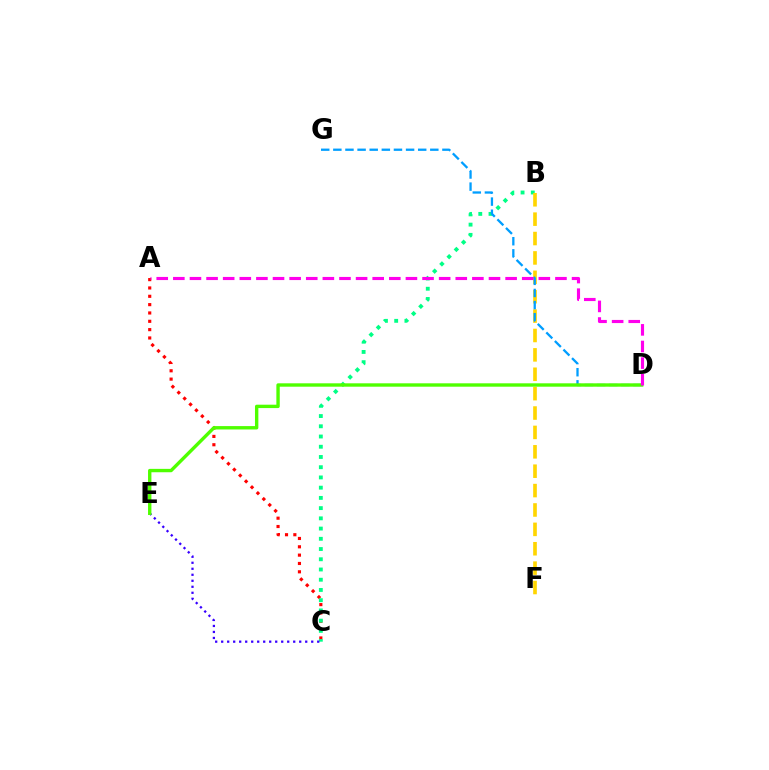{('A', 'C'): [{'color': '#ff0000', 'line_style': 'dotted', 'thickness': 2.26}], ('B', 'C'): [{'color': '#00ff86', 'line_style': 'dotted', 'thickness': 2.78}], ('C', 'E'): [{'color': '#3700ff', 'line_style': 'dotted', 'thickness': 1.63}], ('B', 'F'): [{'color': '#ffd500', 'line_style': 'dashed', 'thickness': 2.63}], ('D', 'G'): [{'color': '#009eff', 'line_style': 'dashed', 'thickness': 1.65}], ('D', 'E'): [{'color': '#4fff00', 'line_style': 'solid', 'thickness': 2.43}], ('A', 'D'): [{'color': '#ff00ed', 'line_style': 'dashed', 'thickness': 2.26}]}